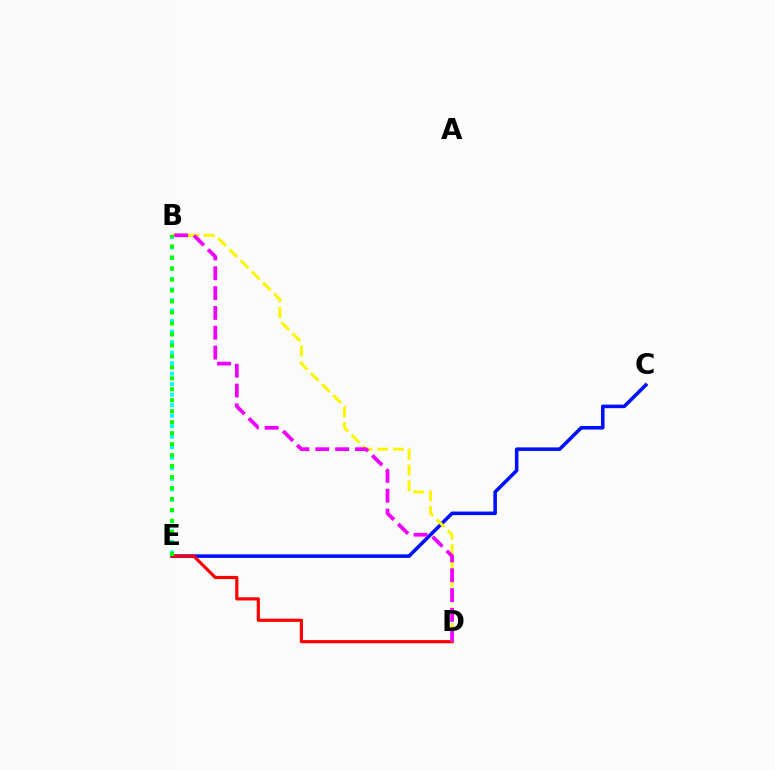{('B', 'E'): [{'color': '#00fff6', 'line_style': 'dotted', 'thickness': 2.86}, {'color': '#08ff00', 'line_style': 'dotted', 'thickness': 2.98}], ('C', 'E'): [{'color': '#0010ff', 'line_style': 'solid', 'thickness': 2.57}], ('D', 'E'): [{'color': '#ff0000', 'line_style': 'solid', 'thickness': 2.27}], ('B', 'D'): [{'color': '#fcf500', 'line_style': 'dashed', 'thickness': 2.14}, {'color': '#ee00ff', 'line_style': 'dashed', 'thickness': 2.69}]}